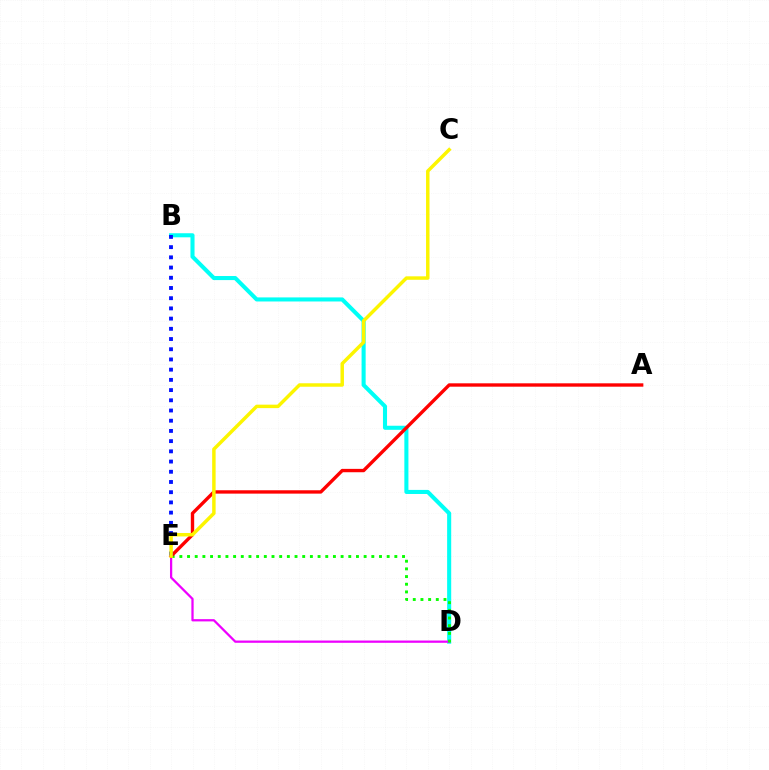{('B', 'D'): [{'color': '#00fff6', 'line_style': 'solid', 'thickness': 2.93}], ('D', 'E'): [{'color': '#ee00ff', 'line_style': 'solid', 'thickness': 1.62}, {'color': '#08ff00', 'line_style': 'dotted', 'thickness': 2.09}], ('A', 'E'): [{'color': '#ff0000', 'line_style': 'solid', 'thickness': 2.42}], ('B', 'E'): [{'color': '#0010ff', 'line_style': 'dotted', 'thickness': 2.77}], ('C', 'E'): [{'color': '#fcf500', 'line_style': 'solid', 'thickness': 2.49}]}